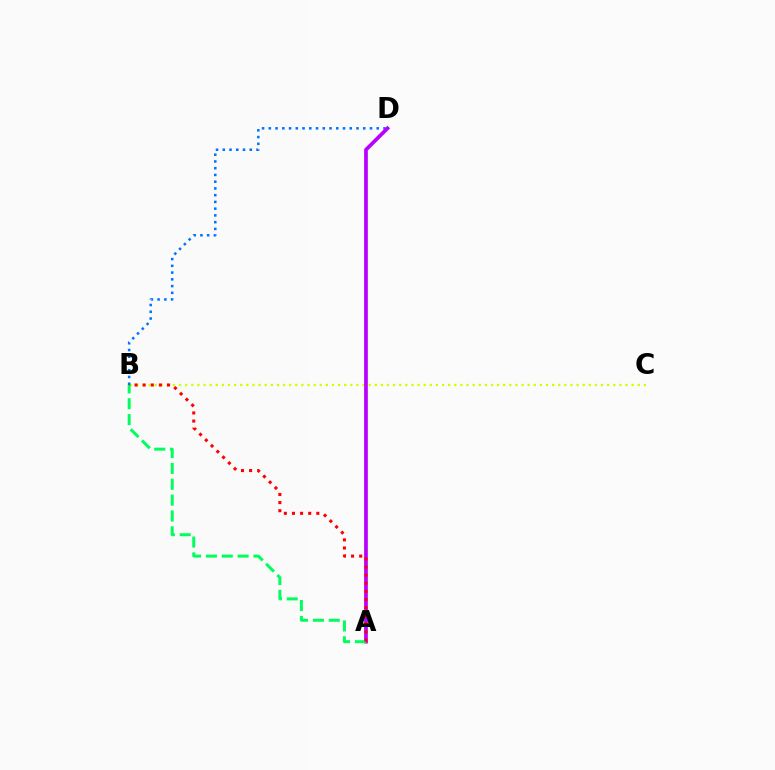{('B', 'C'): [{'color': '#d1ff00', 'line_style': 'dotted', 'thickness': 1.66}], ('B', 'D'): [{'color': '#0074ff', 'line_style': 'dotted', 'thickness': 1.83}], ('A', 'D'): [{'color': '#b900ff', 'line_style': 'solid', 'thickness': 2.67}], ('A', 'B'): [{'color': '#00ff5c', 'line_style': 'dashed', 'thickness': 2.15}, {'color': '#ff0000', 'line_style': 'dotted', 'thickness': 2.21}]}